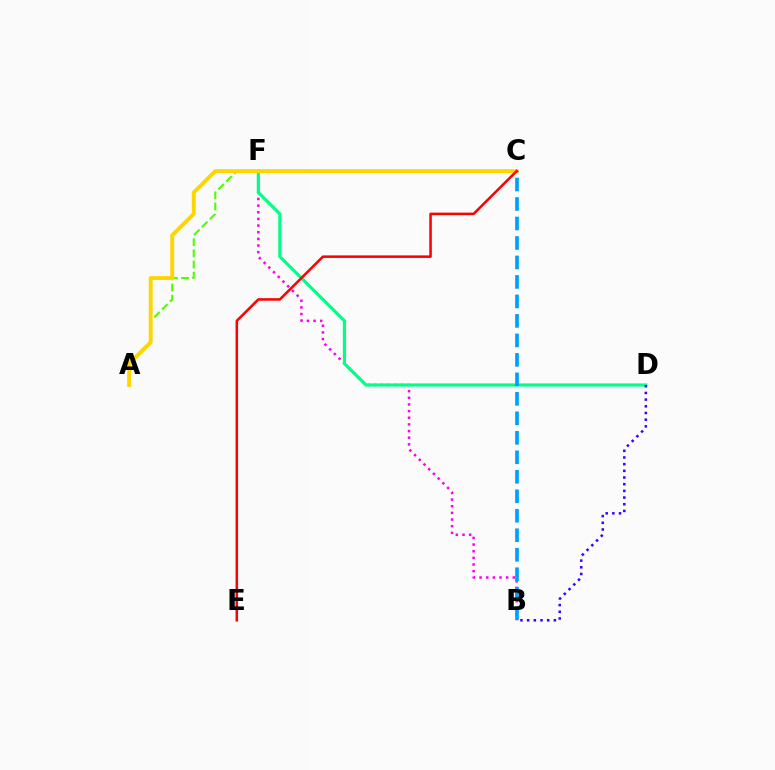{('B', 'F'): [{'color': '#ff00ed', 'line_style': 'dotted', 'thickness': 1.81}], ('D', 'F'): [{'color': '#00ff86', 'line_style': 'solid', 'thickness': 2.28}], ('A', 'F'): [{'color': '#4fff00', 'line_style': 'dashed', 'thickness': 1.51}], ('A', 'C'): [{'color': '#ffd500', 'line_style': 'solid', 'thickness': 2.81}], ('B', 'D'): [{'color': '#3700ff', 'line_style': 'dotted', 'thickness': 1.82}], ('B', 'C'): [{'color': '#009eff', 'line_style': 'dashed', 'thickness': 2.65}], ('C', 'E'): [{'color': '#ff0000', 'line_style': 'solid', 'thickness': 1.83}]}